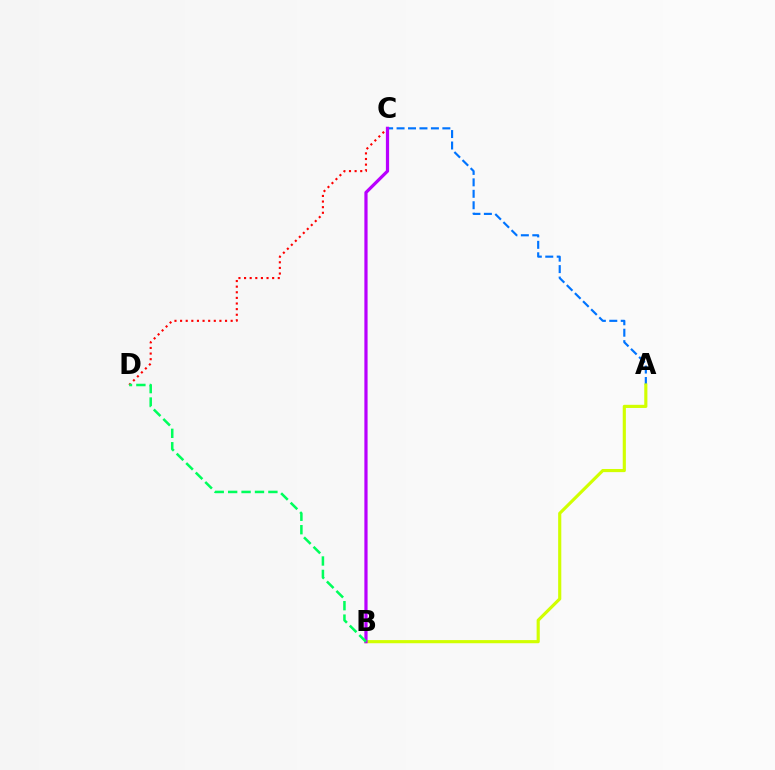{('A', 'C'): [{'color': '#0074ff', 'line_style': 'dashed', 'thickness': 1.56}], ('A', 'B'): [{'color': '#d1ff00', 'line_style': 'solid', 'thickness': 2.26}], ('C', 'D'): [{'color': '#ff0000', 'line_style': 'dotted', 'thickness': 1.53}], ('B', 'C'): [{'color': '#b900ff', 'line_style': 'solid', 'thickness': 2.31}], ('B', 'D'): [{'color': '#00ff5c', 'line_style': 'dashed', 'thickness': 1.82}]}